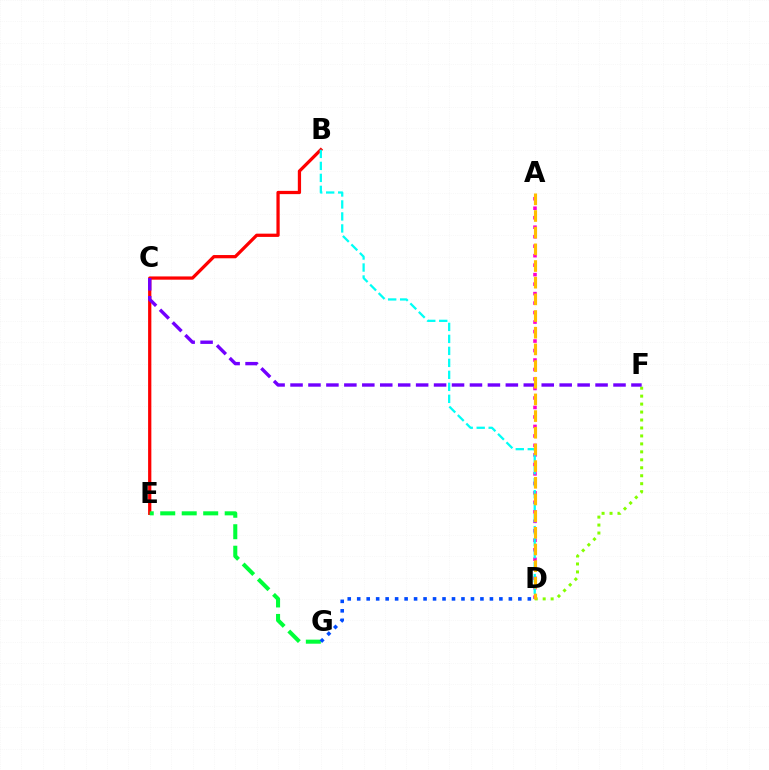{('D', 'F'): [{'color': '#84ff00', 'line_style': 'dotted', 'thickness': 2.16}], ('B', 'E'): [{'color': '#ff0000', 'line_style': 'solid', 'thickness': 2.34}], ('A', 'D'): [{'color': '#ff00cf', 'line_style': 'dotted', 'thickness': 2.58}, {'color': '#ffbd00', 'line_style': 'dashed', 'thickness': 2.27}], ('B', 'D'): [{'color': '#00fff6', 'line_style': 'dashed', 'thickness': 1.63}], ('C', 'F'): [{'color': '#7200ff', 'line_style': 'dashed', 'thickness': 2.44}], ('E', 'G'): [{'color': '#00ff39', 'line_style': 'dashed', 'thickness': 2.92}], ('D', 'G'): [{'color': '#004bff', 'line_style': 'dotted', 'thickness': 2.58}]}